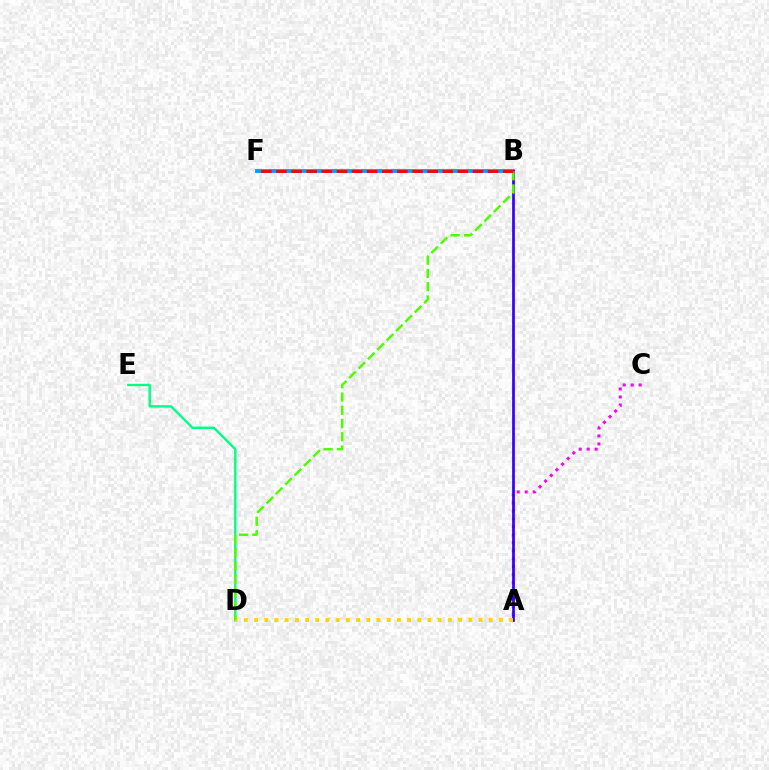{('D', 'E'): [{'color': '#00ff86', 'line_style': 'solid', 'thickness': 1.71}], ('B', 'F'): [{'color': '#009eff', 'line_style': 'solid', 'thickness': 2.77}, {'color': '#ff0000', 'line_style': 'dashed', 'thickness': 2.05}], ('A', 'C'): [{'color': '#ff00ed', 'line_style': 'dotted', 'thickness': 2.17}], ('A', 'B'): [{'color': '#3700ff', 'line_style': 'solid', 'thickness': 1.98}], ('A', 'D'): [{'color': '#ffd500', 'line_style': 'dotted', 'thickness': 2.77}], ('B', 'D'): [{'color': '#4fff00', 'line_style': 'dashed', 'thickness': 1.8}]}